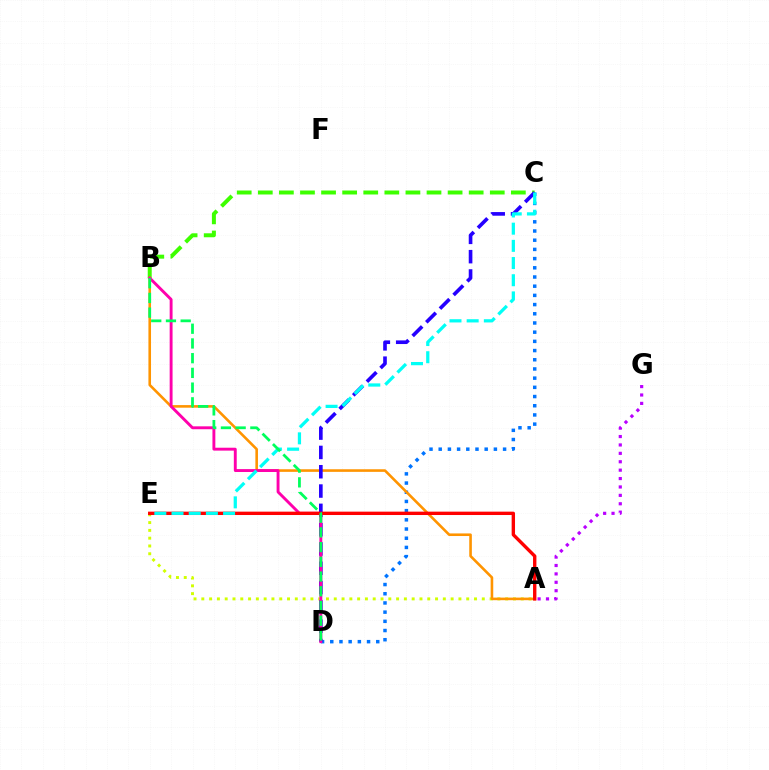{('B', 'C'): [{'color': '#3dff00', 'line_style': 'dashed', 'thickness': 2.86}], ('A', 'E'): [{'color': '#d1ff00', 'line_style': 'dotted', 'thickness': 2.12}, {'color': '#ff0000', 'line_style': 'solid', 'thickness': 2.43}], ('C', 'D'): [{'color': '#0074ff', 'line_style': 'dotted', 'thickness': 2.5}, {'color': '#2500ff', 'line_style': 'dashed', 'thickness': 2.62}], ('A', 'B'): [{'color': '#ff9400', 'line_style': 'solid', 'thickness': 1.87}], ('B', 'D'): [{'color': '#ff00ac', 'line_style': 'solid', 'thickness': 2.09}, {'color': '#00ff5c', 'line_style': 'dashed', 'thickness': 2.0}], ('A', 'G'): [{'color': '#b900ff', 'line_style': 'dotted', 'thickness': 2.28}], ('C', 'E'): [{'color': '#00fff6', 'line_style': 'dashed', 'thickness': 2.33}]}